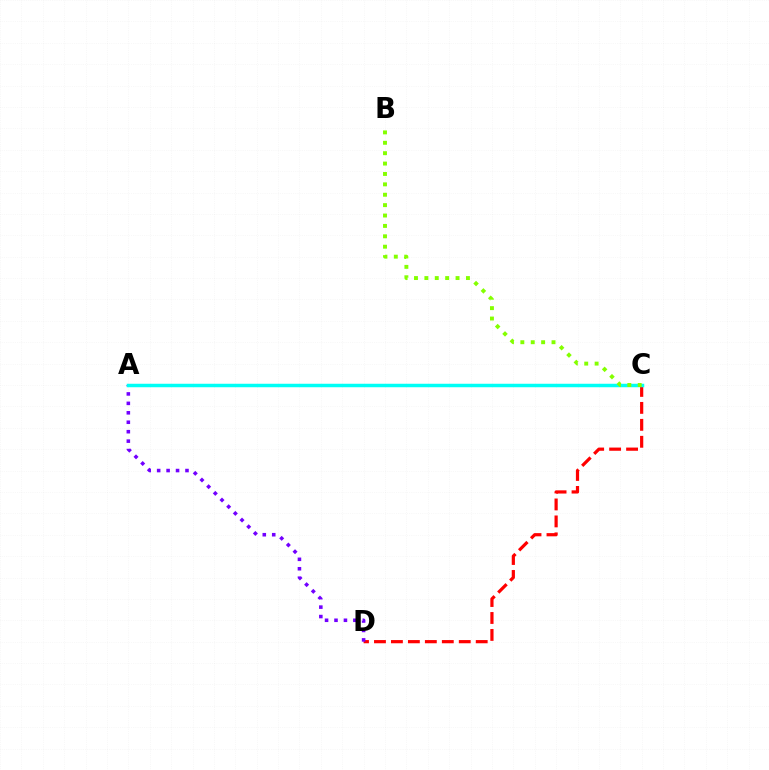{('C', 'D'): [{'color': '#ff0000', 'line_style': 'dashed', 'thickness': 2.3}], ('A', 'D'): [{'color': '#7200ff', 'line_style': 'dotted', 'thickness': 2.57}], ('A', 'C'): [{'color': '#00fff6', 'line_style': 'solid', 'thickness': 2.51}], ('B', 'C'): [{'color': '#84ff00', 'line_style': 'dotted', 'thickness': 2.82}]}